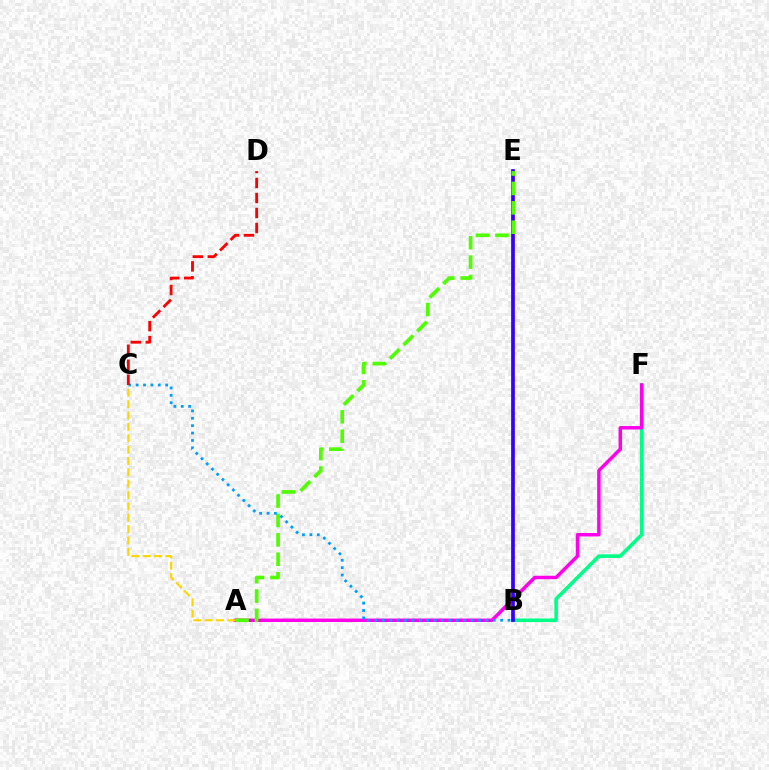{('B', 'F'): [{'color': '#00ff86', 'line_style': 'solid', 'thickness': 2.57}], ('A', 'F'): [{'color': '#ff00ed', 'line_style': 'solid', 'thickness': 2.49}], ('B', 'E'): [{'color': '#3700ff', 'line_style': 'solid', 'thickness': 2.68}], ('A', 'E'): [{'color': '#4fff00', 'line_style': 'dashed', 'thickness': 2.64}], ('B', 'C'): [{'color': '#009eff', 'line_style': 'dotted', 'thickness': 2.01}], ('C', 'D'): [{'color': '#ff0000', 'line_style': 'dashed', 'thickness': 2.04}], ('A', 'C'): [{'color': '#ffd500', 'line_style': 'dashed', 'thickness': 1.54}]}